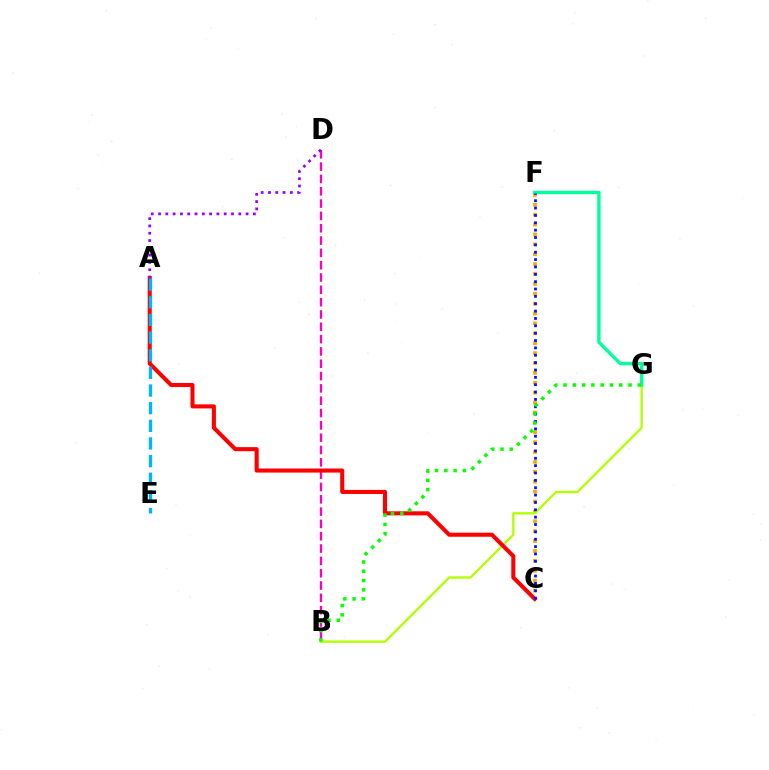{('C', 'F'): [{'color': '#ffa500', 'line_style': 'dotted', 'thickness': 2.69}, {'color': '#0010ff', 'line_style': 'dotted', 'thickness': 2.0}], ('B', 'G'): [{'color': '#b3ff00', 'line_style': 'solid', 'thickness': 1.67}, {'color': '#08ff00', 'line_style': 'dotted', 'thickness': 2.52}], ('F', 'G'): [{'color': '#00ff9d', 'line_style': 'solid', 'thickness': 2.43}], ('B', 'D'): [{'color': '#ff00bd', 'line_style': 'dashed', 'thickness': 1.67}], ('A', 'C'): [{'color': '#ff0000', 'line_style': 'solid', 'thickness': 2.92}], ('A', 'E'): [{'color': '#00b5ff', 'line_style': 'dashed', 'thickness': 2.4}], ('A', 'D'): [{'color': '#9b00ff', 'line_style': 'dotted', 'thickness': 1.98}]}